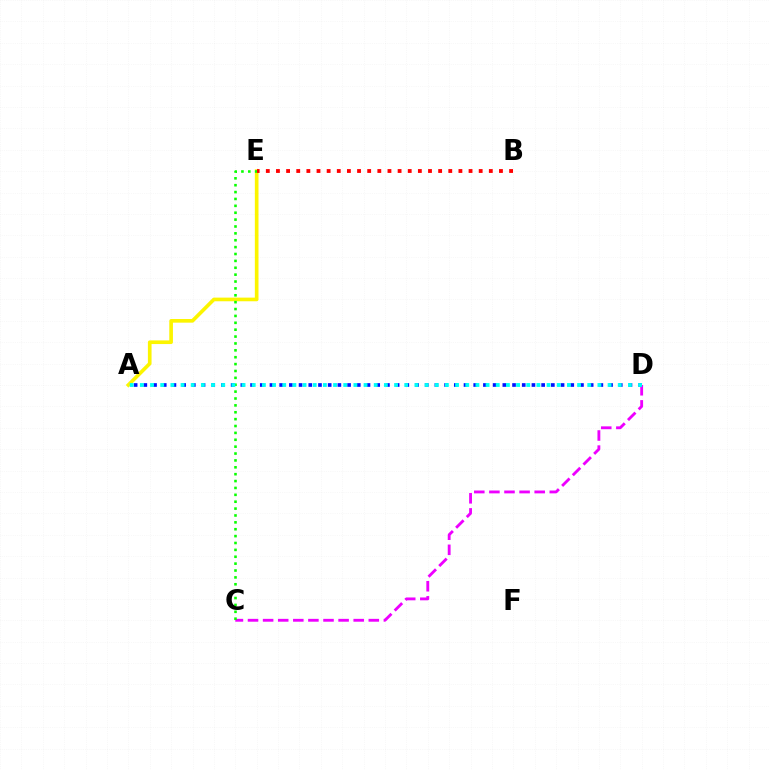{('C', 'D'): [{'color': '#ee00ff', 'line_style': 'dashed', 'thickness': 2.05}], ('A', 'D'): [{'color': '#0010ff', 'line_style': 'dotted', 'thickness': 2.64}, {'color': '#00fff6', 'line_style': 'dotted', 'thickness': 2.76}], ('A', 'E'): [{'color': '#fcf500', 'line_style': 'solid', 'thickness': 2.63}], ('C', 'E'): [{'color': '#08ff00', 'line_style': 'dotted', 'thickness': 1.87}], ('B', 'E'): [{'color': '#ff0000', 'line_style': 'dotted', 'thickness': 2.75}]}